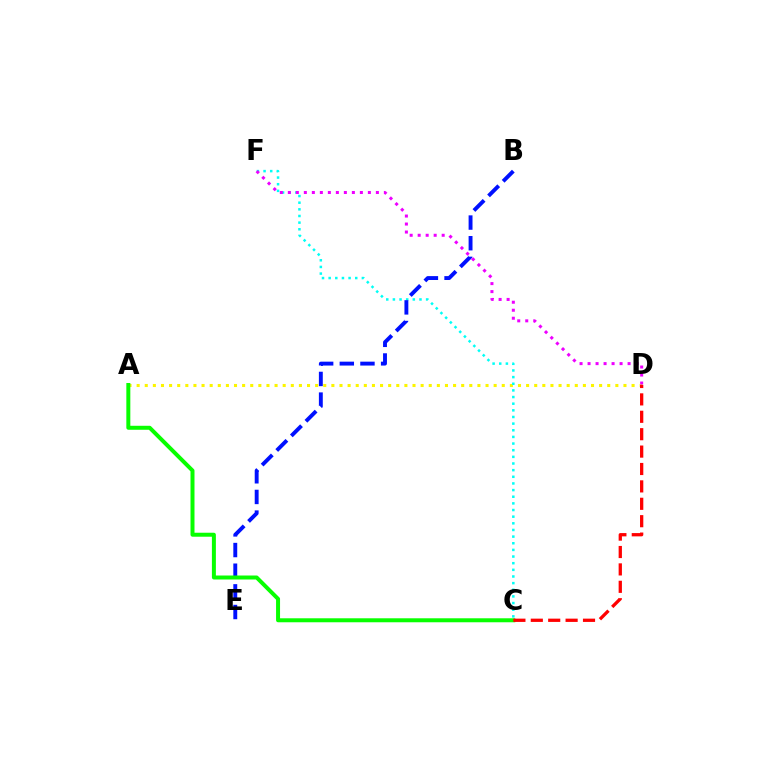{('A', 'D'): [{'color': '#fcf500', 'line_style': 'dotted', 'thickness': 2.2}], ('C', 'F'): [{'color': '#00fff6', 'line_style': 'dotted', 'thickness': 1.81}], ('B', 'E'): [{'color': '#0010ff', 'line_style': 'dashed', 'thickness': 2.81}], ('A', 'C'): [{'color': '#08ff00', 'line_style': 'solid', 'thickness': 2.87}], ('D', 'F'): [{'color': '#ee00ff', 'line_style': 'dotted', 'thickness': 2.17}], ('C', 'D'): [{'color': '#ff0000', 'line_style': 'dashed', 'thickness': 2.36}]}